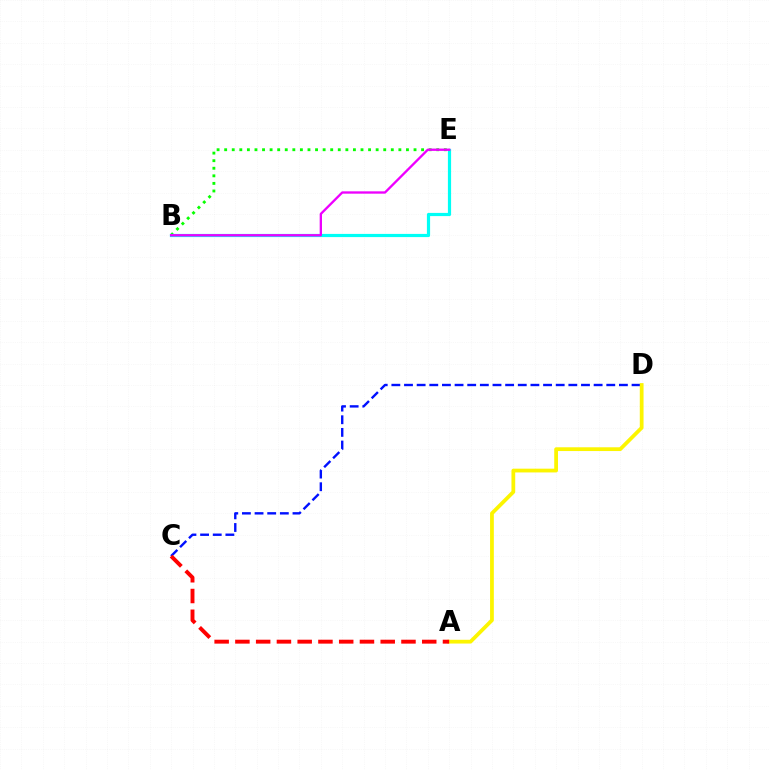{('C', 'D'): [{'color': '#0010ff', 'line_style': 'dashed', 'thickness': 1.72}], ('A', 'D'): [{'color': '#fcf500', 'line_style': 'solid', 'thickness': 2.71}], ('A', 'C'): [{'color': '#ff0000', 'line_style': 'dashed', 'thickness': 2.82}], ('B', 'E'): [{'color': '#08ff00', 'line_style': 'dotted', 'thickness': 2.06}, {'color': '#00fff6', 'line_style': 'solid', 'thickness': 2.3}, {'color': '#ee00ff', 'line_style': 'solid', 'thickness': 1.67}]}